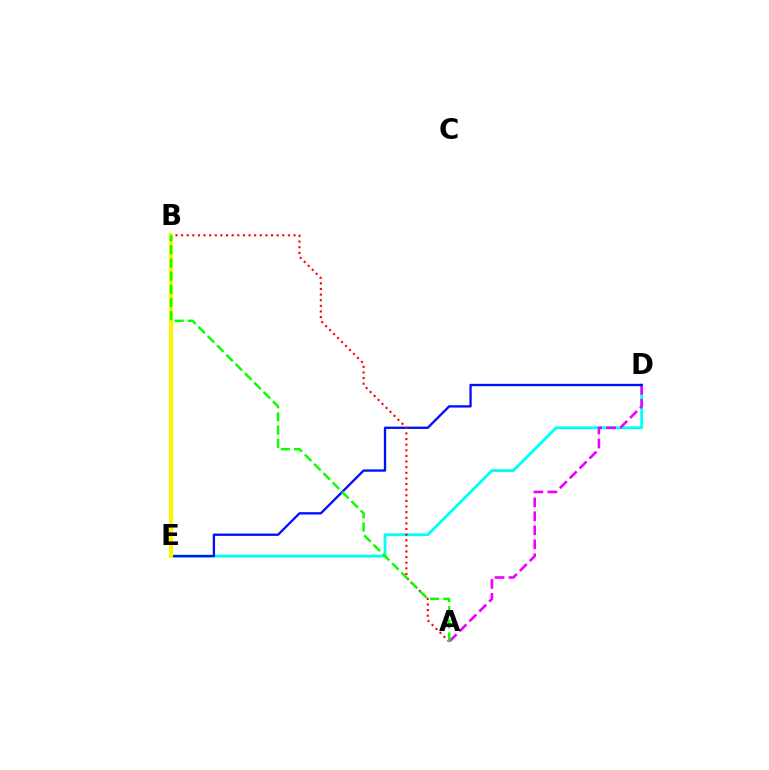{('D', 'E'): [{'color': '#00fff6', 'line_style': 'solid', 'thickness': 2.03}, {'color': '#0010ff', 'line_style': 'solid', 'thickness': 1.68}], ('A', 'D'): [{'color': '#ee00ff', 'line_style': 'dashed', 'thickness': 1.9}], ('A', 'B'): [{'color': '#ff0000', 'line_style': 'dotted', 'thickness': 1.53}, {'color': '#08ff00', 'line_style': 'dashed', 'thickness': 1.79}], ('B', 'E'): [{'color': '#fcf500', 'line_style': 'solid', 'thickness': 2.97}]}